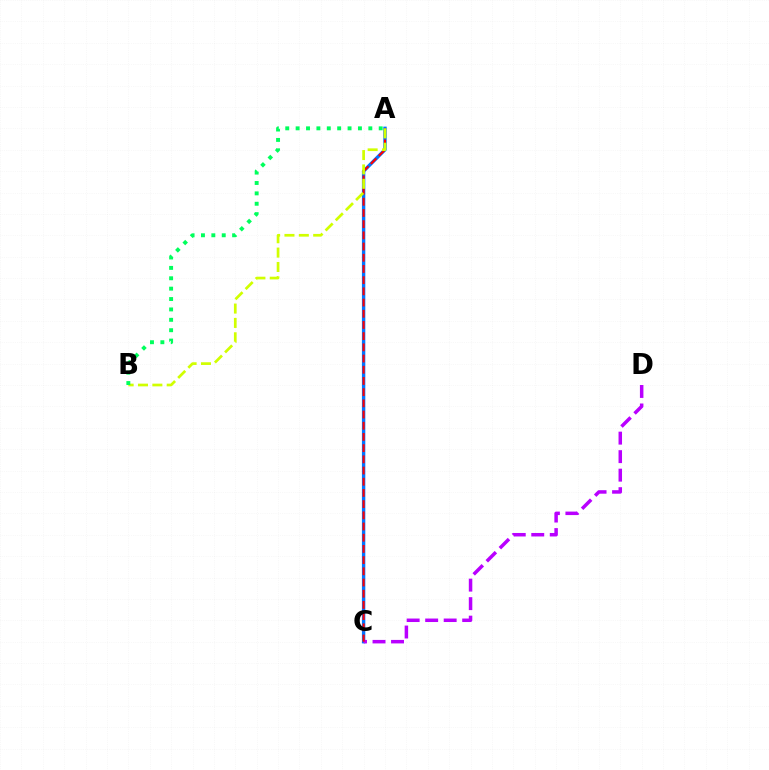{('A', 'C'): [{'color': '#0074ff', 'line_style': 'solid', 'thickness': 2.44}, {'color': '#ff0000', 'line_style': 'dashed', 'thickness': 1.52}], ('C', 'D'): [{'color': '#b900ff', 'line_style': 'dashed', 'thickness': 2.51}], ('A', 'B'): [{'color': '#d1ff00', 'line_style': 'dashed', 'thickness': 1.95}, {'color': '#00ff5c', 'line_style': 'dotted', 'thickness': 2.82}]}